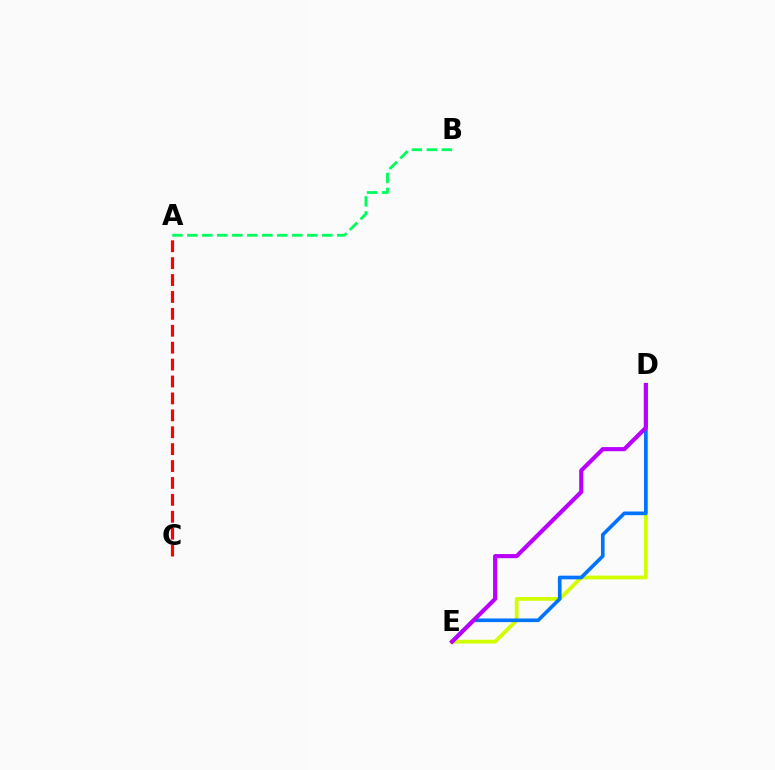{('D', 'E'): [{'color': '#d1ff00', 'line_style': 'solid', 'thickness': 2.74}, {'color': '#0074ff', 'line_style': 'solid', 'thickness': 2.63}, {'color': '#b900ff', 'line_style': 'solid', 'thickness': 2.98}], ('A', 'C'): [{'color': '#ff0000', 'line_style': 'dashed', 'thickness': 2.3}], ('A', 'B'): [{'color': '#00ff5c', 'line_style': 'dashed', 'thickness': 2.04}]}